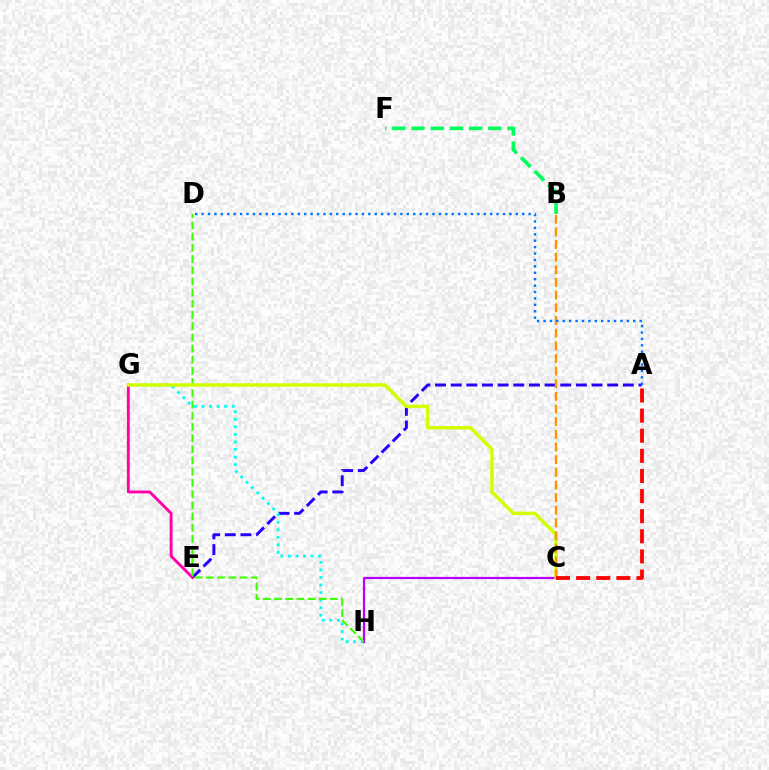{('A', 'E'): [{'color': '#2500ff', 'line_style': 'dashed', 'thickness': 2.13}], ('G', 'H'): [{'color': '#00fff6', 'line_style': 'dotted', 'thickness': 2.05}], ('E', 'G'): [{'color': '#ff00ac', 'line_style': 'solid', 'thickness': 2.07}], ('C', 'H'): [{'color': '#b900ff', 'line_style': 'solid', 'thickness': 1.6}], ('D', 'H'): [{'color': '#3dff00', 'line_style': 'dashed', 'thickness': 1.52}], ('C', 'G'): [{'color': '#d1ff00', 'line_style': 'solid', 'thickness': 2.48}], ('B', 'C'): [{'color': '#ff9400', 'line_style': 'dashed', 'thickness': 1.72}], ('A', 'C'): [{'color': '#ff0000', 'line_style': 'dashed', 'thickness': 2.73}], ('A', 'D'): [{'color': '#0074ff', 'line_style': 'dotted', 'thickness': 1.74}], ('B', 'F'): [{'color': '#00ff5c', 'line_style': 'dashed', 'thickness': 2.61}]}